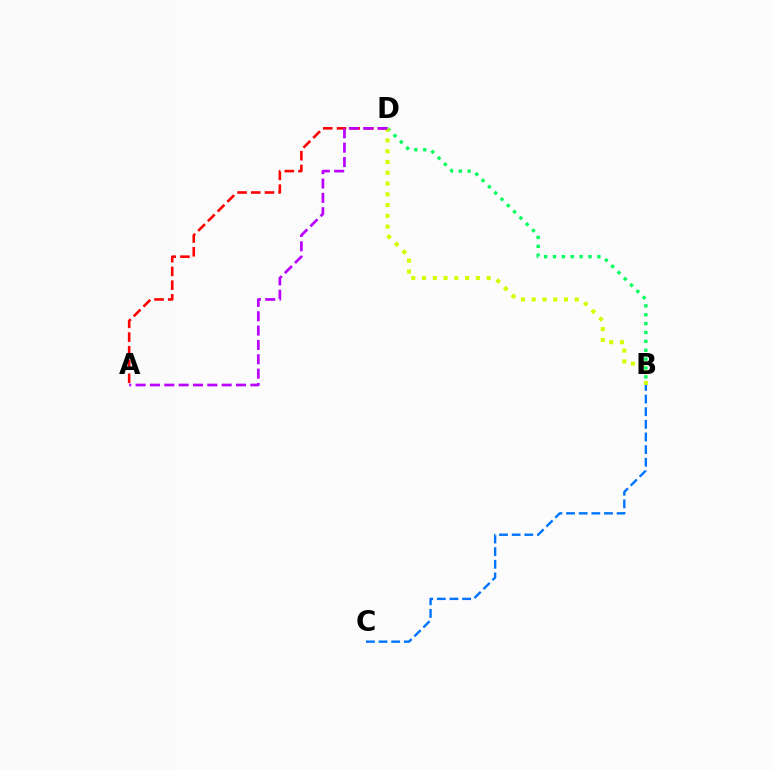{('A', 'D'): [{'color': '#ff0000', 'line_style': 'dashed', 'thickness': 1.87}, {'color': '#b900ff', 'line_style': 'dashed', 'thickness': 1.95}], ('B', 'C'): [{'color': '#0074ff', 'line_style': 'dashed', 'thickness': 1.72}], ('B', 'D'): [{'color': '#00ff5c', 'line_style': 'dotted', 'thickness': 2.41}, {'color': '#d1ff00', 'line_style': 'dotted', 'thickness': 2.93}]}